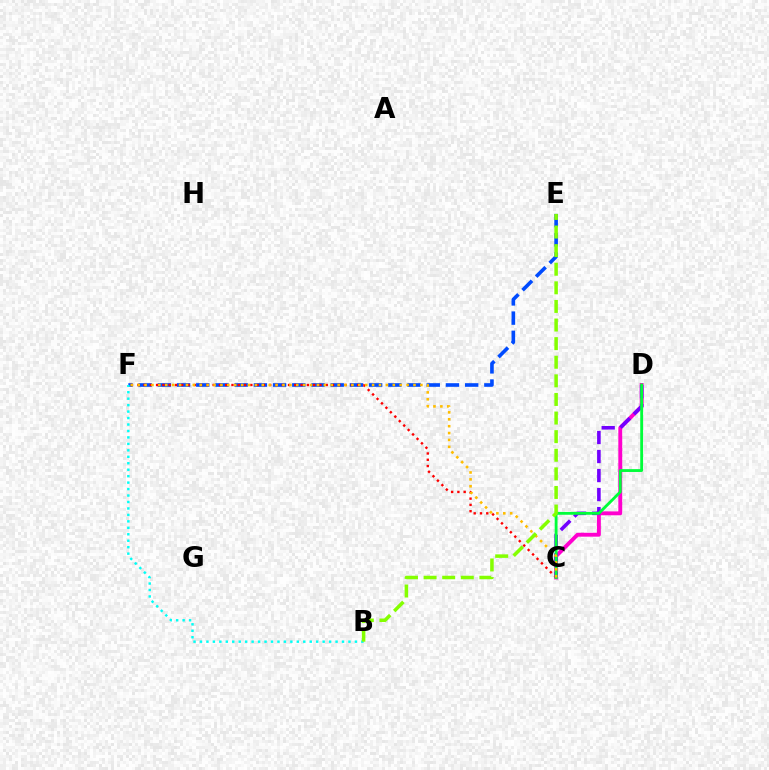{('E', 'F'): [{'color': '#004bff', 'line_style': 'dashed', 'thickness': 2.61}], ('C', 'D'): [{'color': '#ff00cf', 'line_style': 'solid', 'thickness': 2.81}, {'color': '#7200ff', 'line_style': 'dashed', 'thickness': 2.58}, {'color': '#00ff39', 'line_style': 'solid', 'thickness': 2.04}], ('C', 'F'): [{'color': '#ff0000', 'line_style': 'dotted', 'thickness': 1.71}, {'color': '#ffbd00', 'line_style': 'dotted', 'thickness': 1.87}], ('B', 'F'): [{'color': '#00fff6', 'line_style': 'dotted', 'thickness': 1.75}], ('B', 'E'): [{'color': '#84ff00', 'line_style': 'dashed', 'thickness': 2.53}]}